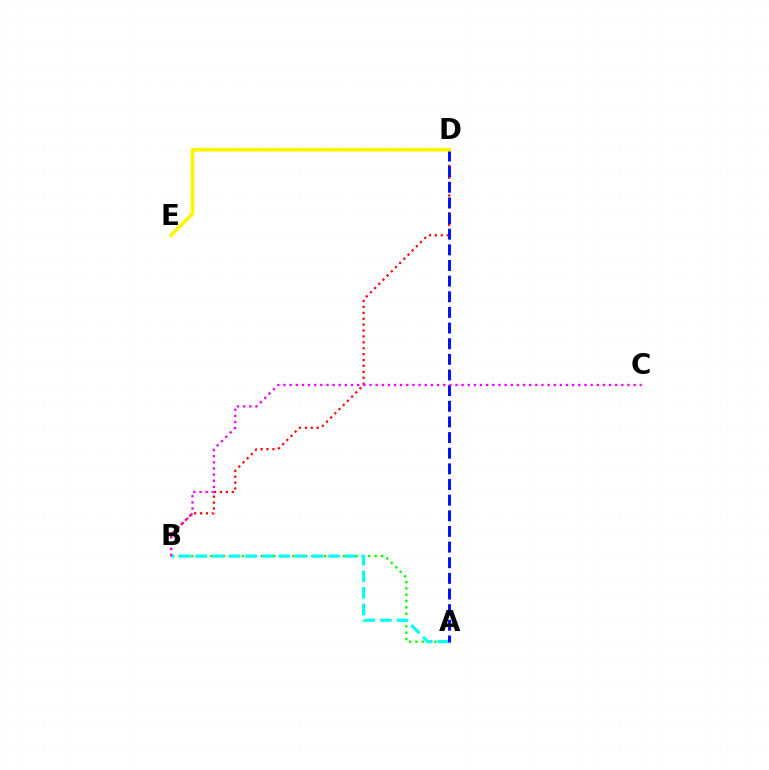{('B', 'D'): [{'color': '#ff0000', 'line_style': 'dotted', 'thickness': 1.6}], ('A', 'B'): [{'color': '#08ff00', 'line_style': 'dotted', 'thickness': 1.72}, {'color': '#00fff6', 'line_style': 'dashed', 'thickness': 2.25}], ('A', 'D'): [{'color': '#0010ff', 'line_style': 'dashed', 'thickness': 2.13}], ('B', 'C'): [{'color': '#ee00ff', 'line_style': 'dotted', 'thickness': 1.67}], ('D', 'E'): [{'color': '#fcf500', 'line_style': 'solid', 'thickness': 2.61}]}